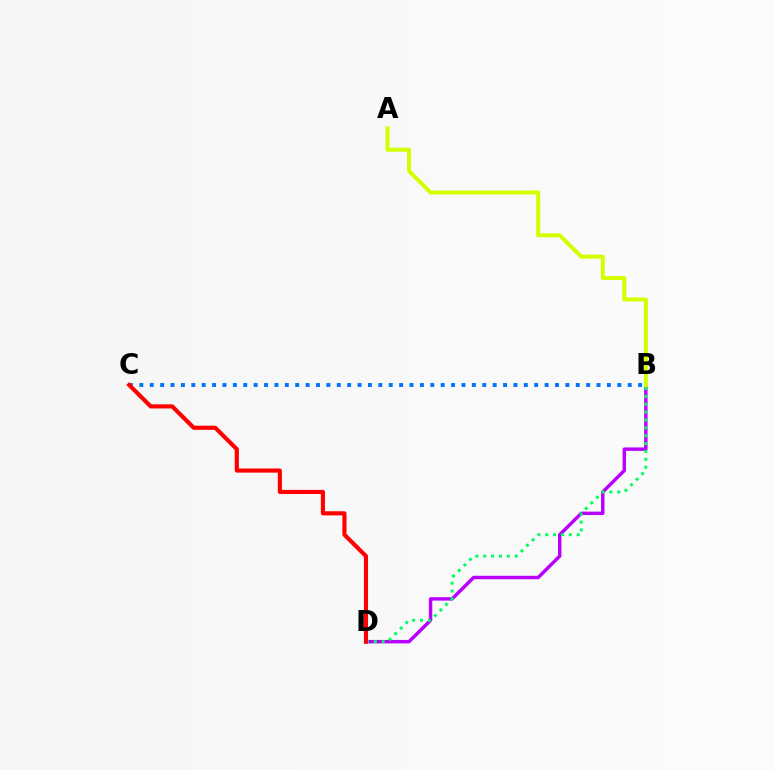{('B', 'D'): [{'color': '#b900ff', 'line_style': 'solid', 'thickness': 2.47}, {'color': '#00ff5c', 'line_style': 'dotted', 'thickness': 2.14}], ('B', 'C'): [{'color': '#0074ff', 'line_style': 'dotted', 'thickness': 2.82}], ('C', 'D'): [{'color': '#ff0000', 'line_style': 'solid', 'thickness': 2.98}], ('A', 'B'): [{'color': '#d1ff00', 'line_style': 'solid', 'thickness': 2.87}]}